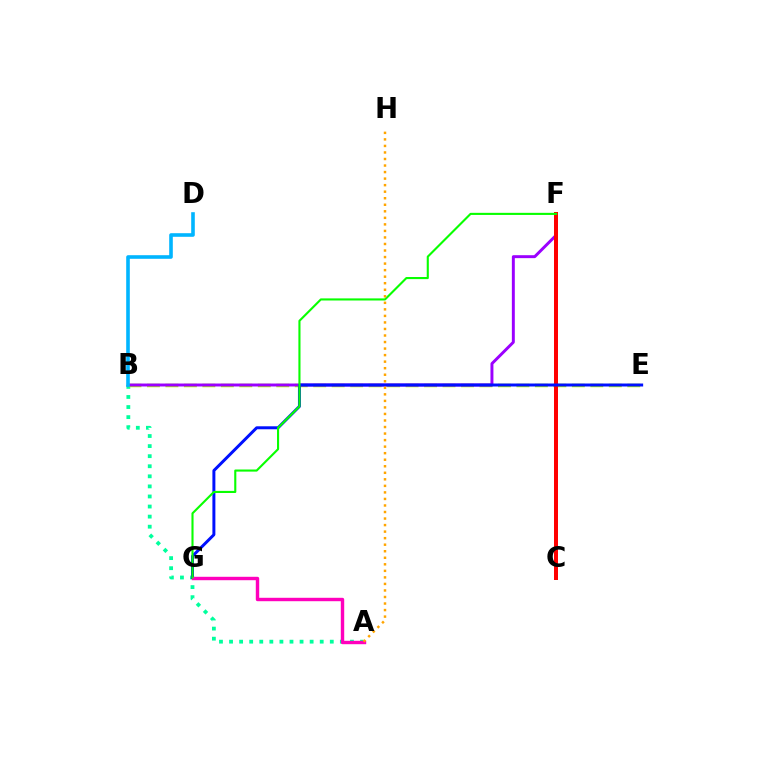{('A', 'B'): [{'color': '#00ff9d', 'line_style': 'dotted', 'thickness': 2.74}], ('B', 'E'): [{'color': '#b3ff00', 'line_style': 'dashed', 'thickness': 2.51}], ('B', 'F'): [{'color': '#9b00ff', 'line_style': 'solid', 'thickness': 2.12}], ('C', 'F'): [{'color': '#ff0000', 'line_style': 'solid', 'thickness': 2.87}], ('B', 'D'): [{'color': '#00b5ff', 'line_style': 'solid', 'thickness': 2.59}], ('E', 'G'): [{'color': '#0010ff', 'line_style': 'solid', 'thickness': 2.14}], ('A', 'G'): [{'color': '#ff00bd', 'line_style': 'solid', 'thickness': 2.46}], ('F', 'G'): [{'color': '#08ff00', 'line_style': 'solid', 'thickness': 1.52}], ('A', 'H'): [{'color': '#ffa500', 'line_style': 'dotted', 'thickness': 1.78}]}